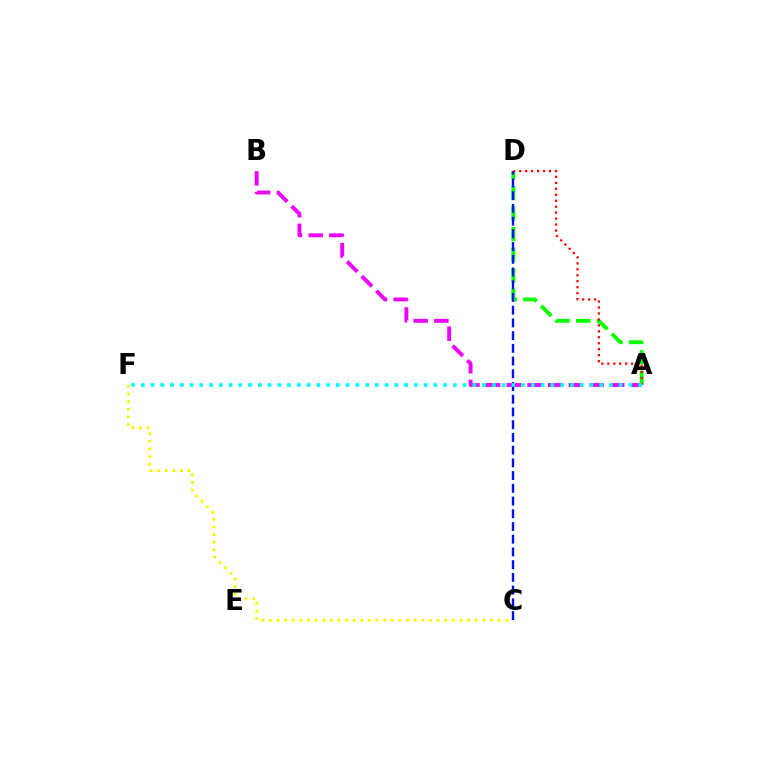{('A', 'D'): [{'color': '#08ff00', 'line_style': 'dashed', 'thickness': 2.8}, {'color': '#ff0000', 'line_style': 'dotted', 'thickness': 1.62}], ('A', 'B'): [{'color': '#ee00ff', 'line_style': 'dashed', 'thickness': 2.81}], ('C', 'F'): [{'color': '#fcf500', 'line_style': 'dotted', 'thickness': 2.07}], ('C', 'D'): [{'color': '#0010ff', 'line_style': 'dashed', 'thickness': 1.73}], ('A', 'F'): [{'color': '#00fff6', 'line_style': 'dotted', 'thickness': 2.65}]}